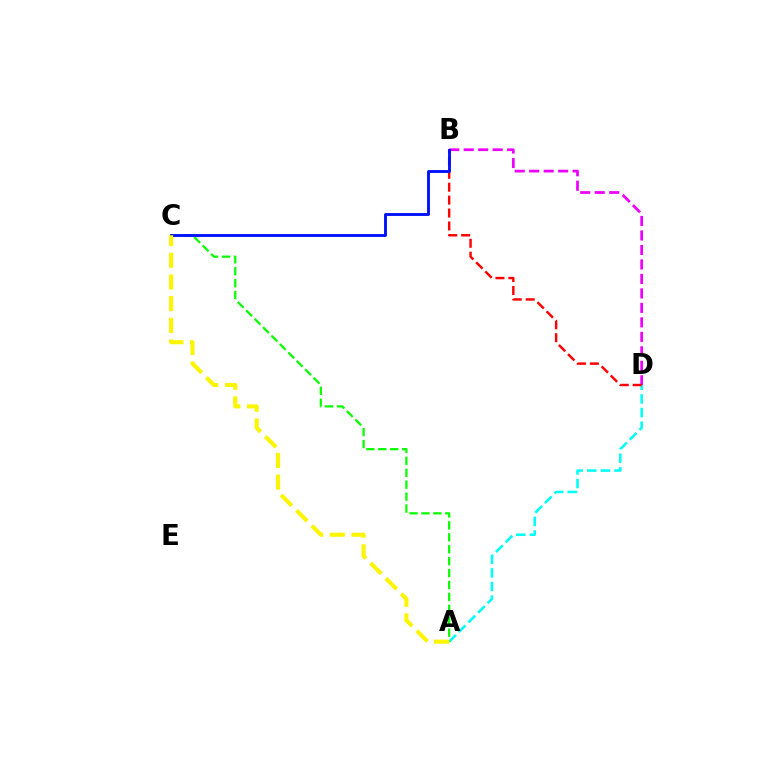{('B', 'D'): [{'color': '#ee00ff', 'line_style': 'dashed', 'thickness': 1.97}, {'color': '#ff0000', 'line_style': 'dashed', 'thickness': 1.75}], ('A', 'D'): [{'color': '#00fff6', 'line_style': 'dashed', 'thickness': 1.85}], ('A', 'C'): [{'color': '#08ff00', 'line_style': 'dashed', 'thickness': 1.62}, {'color': '#fcf500', 'line_style': 'dashed', 'thickness': 2.95}], ('B', 'C'): [{'color': '#0010ff', 'line_style': 'solid', 'thickness': 2.07}]}